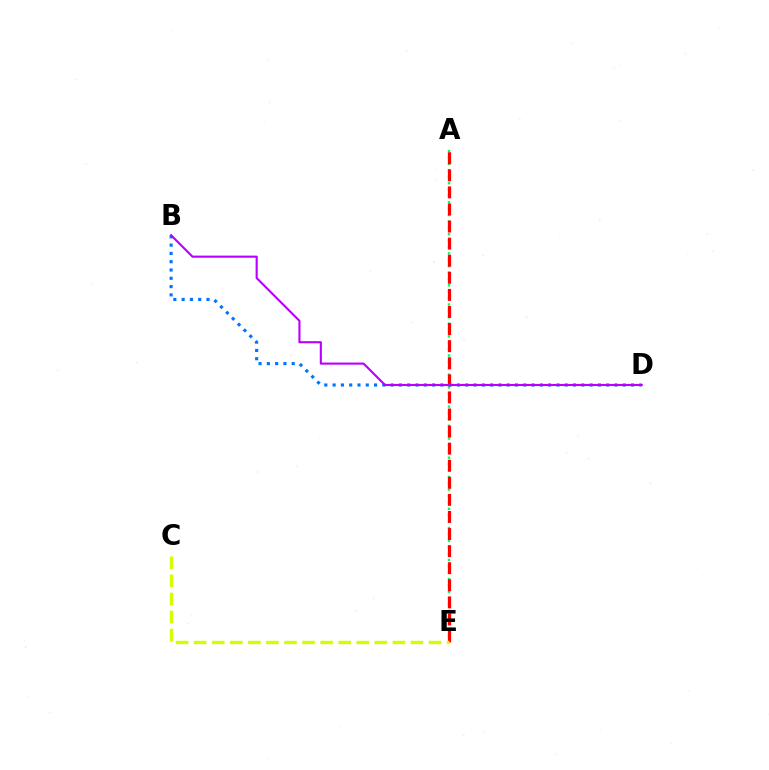{('A', 'E'): [{'color': '#00ff5c', 'line_style': 'dotted', 'thickness': 1.73}, {'color': '#ff0000', 'line_style': 'dashed', 'thickness': 2.32}], ('B', 'D'): [{'color': '#0074ff', 'line_style': 'dotted', 'thickness': 2.25}, {'color': '#b900ff', 'line_style': 'solid', 'thickness': 1.53}], ('C', 'E'): [{'color': '#d1ff00', 'line_style': 'dashed', 'thickness': 2.45}]}